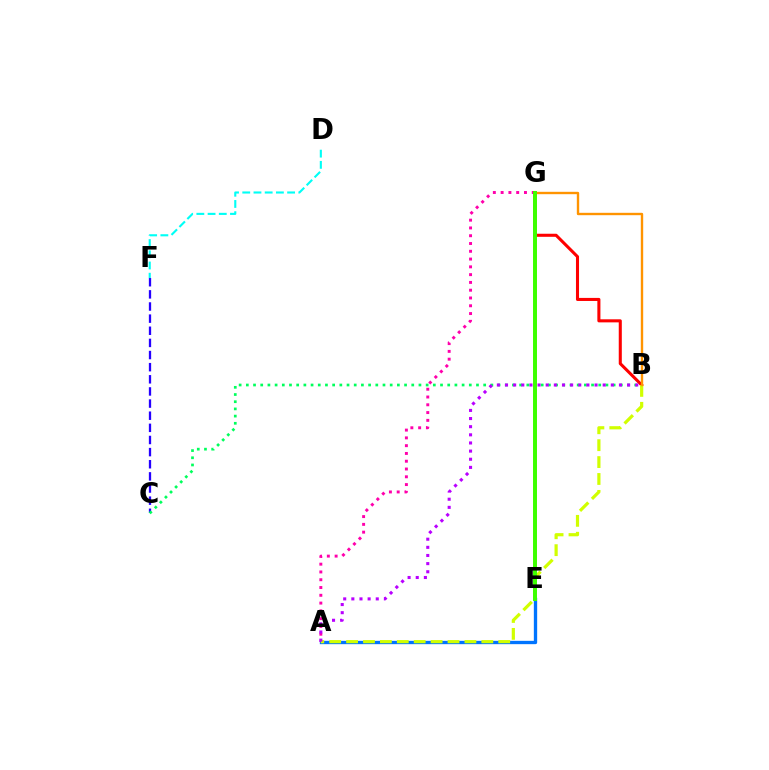{('C', 'F'): [{'color': '#2500ff', 'line_style': 'dashed', 'thickness': 1.65}], ('A', 'G'): [{'color': '#ff00ac', 'line_style': 'dotted', 'thickness': 2.11}], ('A', 'E'): [{'color': '#0074ff', 'line_style': 'solid', 'thickness': 2.39}], ('B', 'G'): [{'color': '#ff0000', 'line_style': 'solid', 'thickness': 2.21}, {'color': '#ff9400', 'line_style': 'solid', 'thickness': 1.71}], ('A', 'B'): [{'color': '#d1ff00', 'line_style': 'dashed', 'thickness': 2.3}, {'color': '#b900ff', 'line_style': 'dotted', 'thickness': 2.21}], ('B', 'C'): [{'color': '#00ff5c', 'line_style': 'dotted', 'thickness': 1.95}], ('D', 'F'): [{'color': '#00fff6', 'line_style': 'dashed', 'thickness': 1.52}], ('E', 'G'): [{'color': '#3dff00', 'line_style': 'solid', 'thickness': 2.85}]}